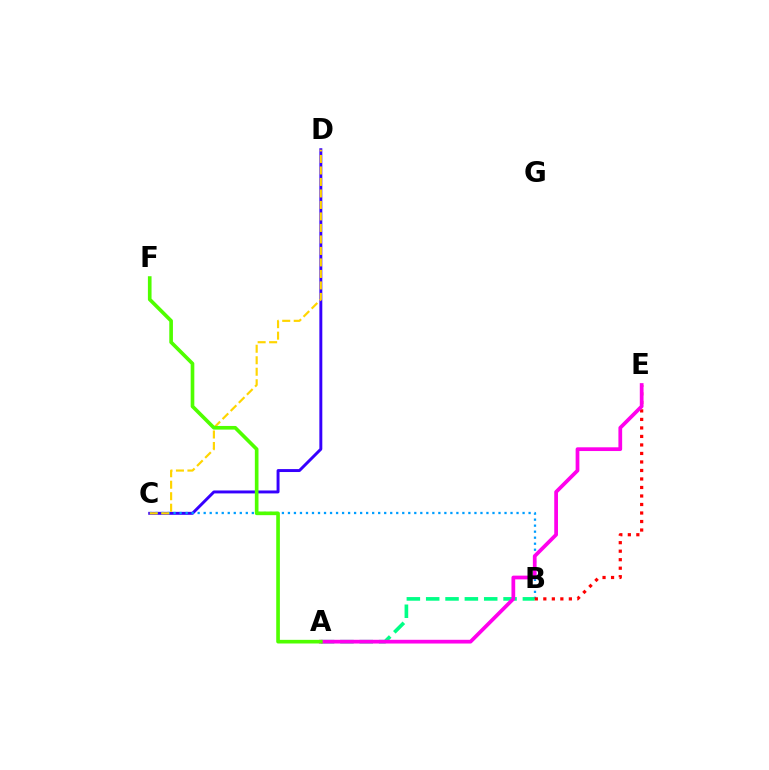{('C', 'D'): [{'color': '#3700ff', 'line_style': 'solid', 'thickness': 2.12}, {'color': '#ffd500', 'line_style': 'dashed', 'thickness': 1.56}], ('B', 'C'): [{'color': '#009eff', 'line_style': 'dotted', 'thickness': 1.63}], ('A', 'B'): [{'color': '#00ff86', 'line_style': 'dashed', 'thickness': 2.63}], ('B', 'E'): [{'color': '#ff0000', 'line_style': 'dotted', 'thickness': 2.31}], ('A', 'E'): [{'color': '#ff00ed', 'line_style': 'solid', 'thickness': 2.69}], ('A', 'F'): [{'color': '#4fff00', 'line_style': 'solid', 'thickness': 2.63}]}